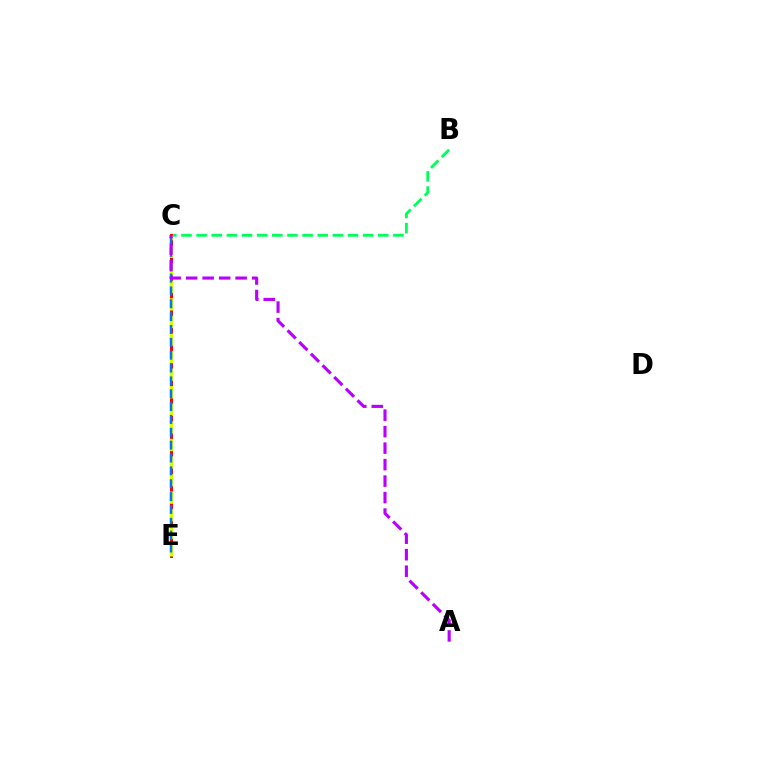{('B', 'C'): [{'color': '#00ff5c', 'line_style': 'dashed', 'thickness': 2.06}], ('C', 'E'): [{'color': '#ff0000', 'line_style': 'solid', 'thickness': 2.18}, {'color': '#d1ff00', 'line_style': 'dashed', 'thickness': 2.39}, {'color': '#0074ff', 'line_style': 'dashed', 'thickness': 1.75}], ('A', 'C'): [{'color': '#b900ff', 'line_style': 'dashed', 'thickness': 2.24}]}